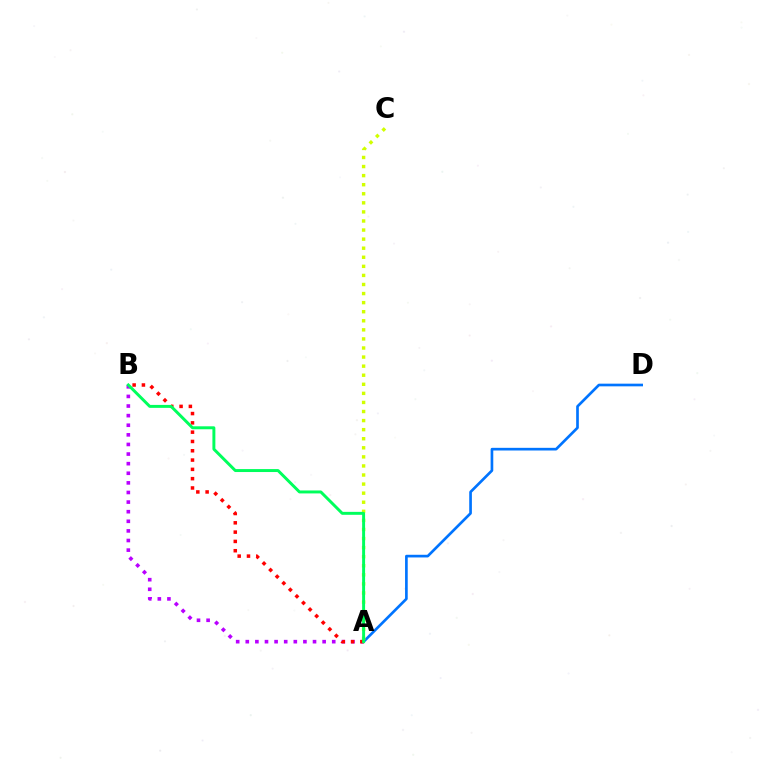{('A', 'B'): [{'color': '#b900ff', 'line_style': 'dotted', 'thickness': 2.61}, {'color': '#ff0000', 'line_style': 'dotted', 'thickness': 2.53}, {'color': '#00ff5c', 'line_style': 'solid', 'thickness': 2.13}], ('A', 'D'): [{'color': '#0074ff', 'line_style': 'solid', 'thickness': 1.92}], ('A', 'C'): [{'color': '#d1ff00', 'line_style': 'dotted', 'thickness': 2.46}]}